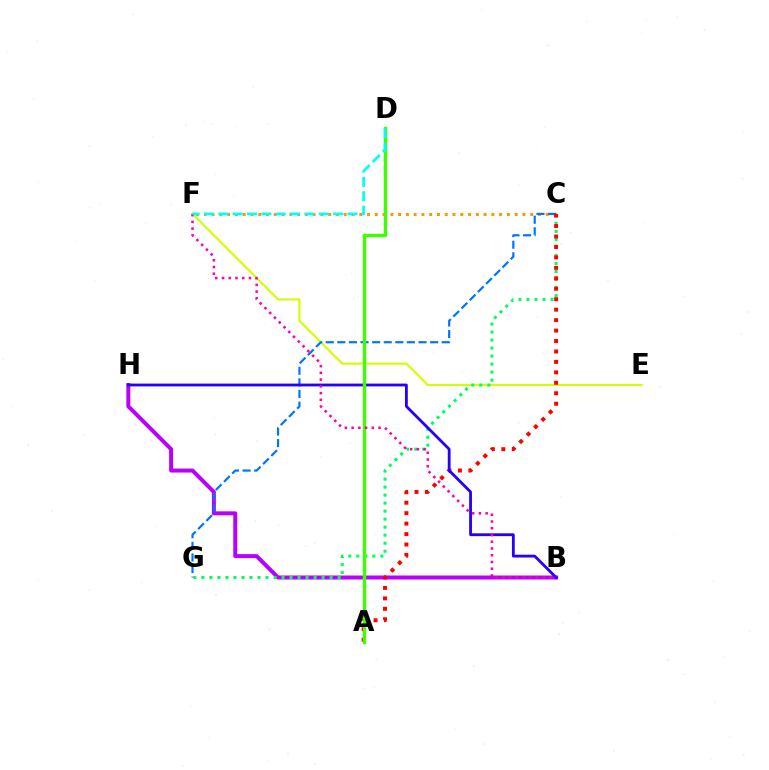{('B', 'H'): [{'color': '#b900ff', 'line_style': 'solid', 'thickness': 2.87}, {'color': '#2500ff', 'line_style': 'solid', 'thickness': 2.02}], ('E', 'F'): [{'color': '#d1ff00', 'line_style': 'solid', 'thickness': 1.51}], ('C', 'G'): [{'color': '#00ff5c', 'line_style': 'dotted', 'thickness': 2.18}, {'color': '#0074ff', 'line_style': 'dashed', 'thickness': 1.58}], ('C', 'F'): [{'color': '#ff9400', 'line_style': 'dotted', 'thickness': 2.11}], ('A', 'C'): [{'color': '#ff0000', 'line_style': 'dotted', 'thickness': 2.84}], ('A', 'D'): [{'color': '#3dff00', 'line_style': 'solid', 'thickness': 2.41}], ('B', 'F'): [{'color': '#ff00ac', 'line_style': 'dotted', 'thickness': 1.83}], ('D', 'F'): [{'color': '#00fff6', 'line_style': 'dashed', 'thickness': 1.95}]}